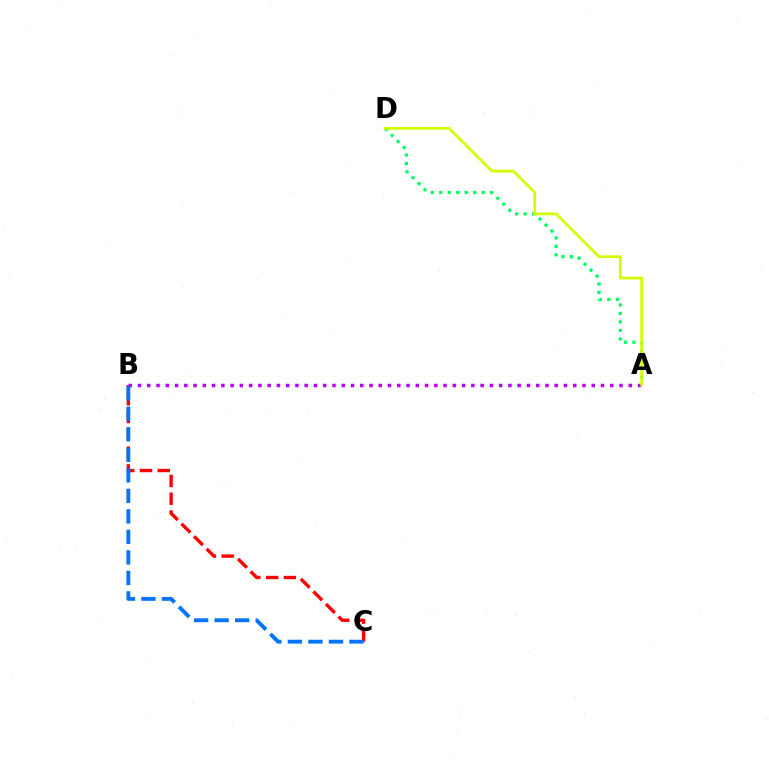{('B', 'C'): [{'color': '#ff0000', 'line_style': 'dashed', 'thickness': 2.41}, {'color': '#0074ff', 'line_style': 'dashed', 'thickness': 2.79}], ('A', 'D'): [{'color': '#00ff5c', 'line_style': 'dotted', 'thickness': 2.3}, {'color': '#d1ff00', 'line_style': 'solid', 'thickness': 1.97}], ('A', 'B'): [{'color': '#b900ff', 'line_style': 'dotted', 'thickness': 2.52}]}